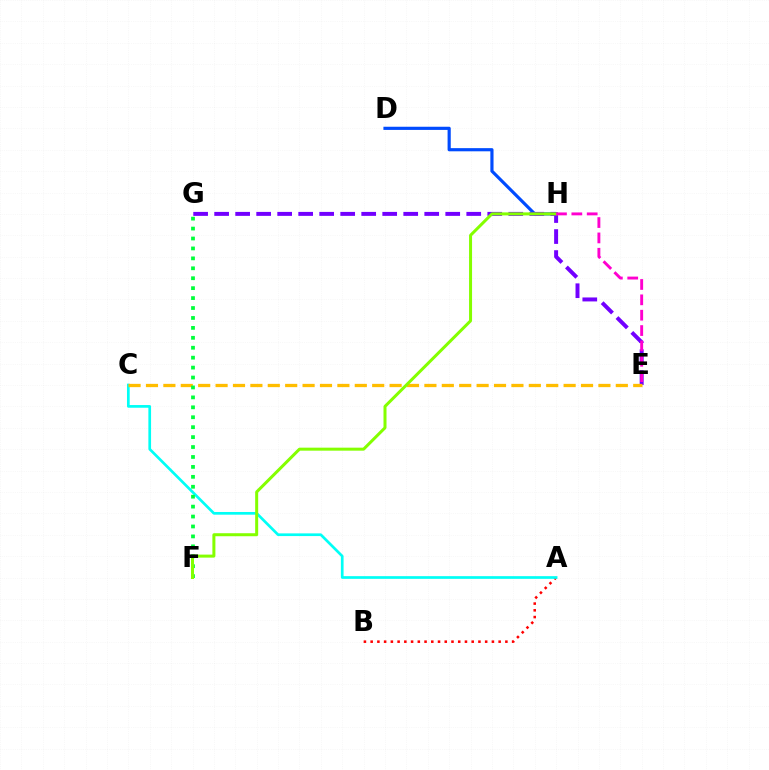{('A', 'B'): [{'color': '#ff0000', 'line_style': 'dotted', 'thickness': 1.83}], ('D', 'H'): [{'color': '#004bff', 'line_style': 'solid', 'thickness': 2.28}], ('E', 'G'): [{'color': '#7200ff', 'line_style': 'dashed', 'thickness': 2.85}], ('A', 'C'): [{'color': '#00fff6', 'line_style': 'solid', 'thickness': 1.94}], ('C', 'E'): [{'color': '#ffbd00', 'line_style': 'dashed', 'thickness': 2.36}], ('F', 'G'): [{'color': '#00ff39', 'line_style': 'dotted', 'thickness': 2.7}], ('F', 'H'): [{'color': '#84ff00', 'line_style': 'solid', 'thickness': 2.17}], ('E', 'H'): [{'color': '#ff00cf', 'line_style': 'dashed', 'thickness': 2.09}]}